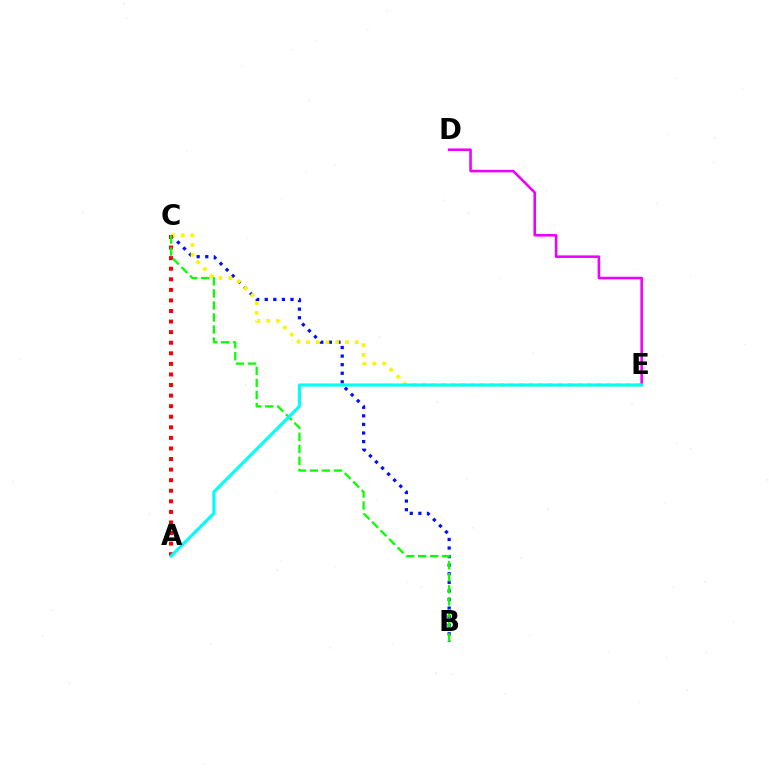{('B', 'C'): [{'color': '#0010ff', 'line_style': 'dotted', 'thickness': 2.33}, {'color': '#08ff00', 'line_style': 'dashed', 'thickness': 1.63}], ('C', 'E'): [{'color': '#fcf500', 'line_style': 'dotted', 'thickness': 2.65}], ('D', 'E'): [{'color': '#ee00ff', 'line_style': 'solid', 'thickness': 1.85}], ('A', 'C'): [{'color': '#ff0000', 'line_style': 'dotted', 'thickness': 2.87}], ('A', 'E'): [{'color': '#00fff6', 'line_style': 'solid', 'thickness': 2.26}]}